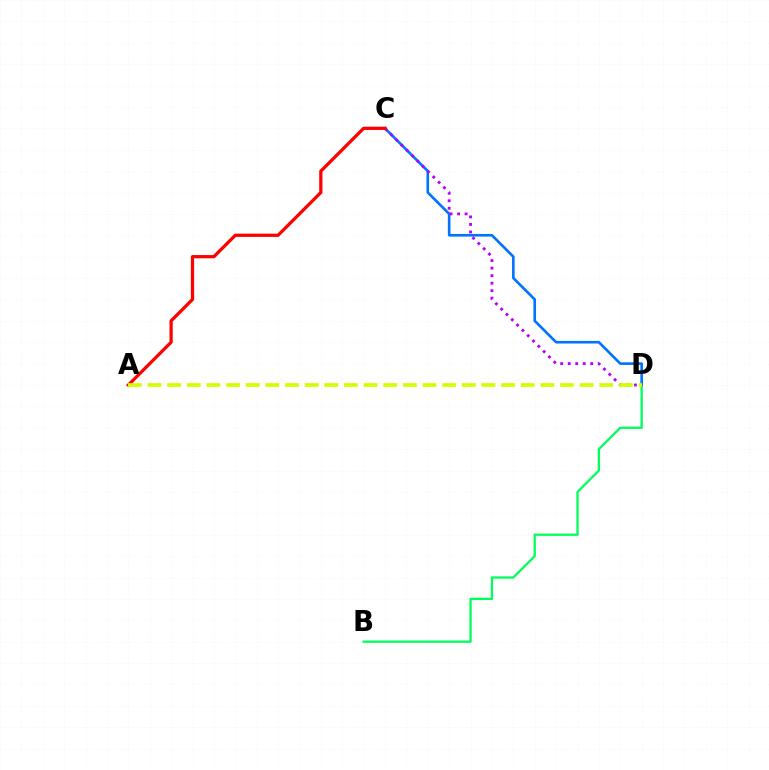{('B', 'D'): [{'color': '#00ff5c', 'line_style': 'solid', 'thickness': 1.65}], ('C', 'D'): [{'color': '#0074ff', 'line_style': 'solid', 'thickness': 1.89}, {'color': '#b900ff', 'line_style': 'dotted', 'thickness': 2.04}], ('A', 'C'): [{'color': '#ff0000', 'line_style': 'solid', 'thickness': 2.34}], ('A', 'D'): [{'color': '#d1ff00', 'line_style': 'dashed', 'thickness': 2.67}]}